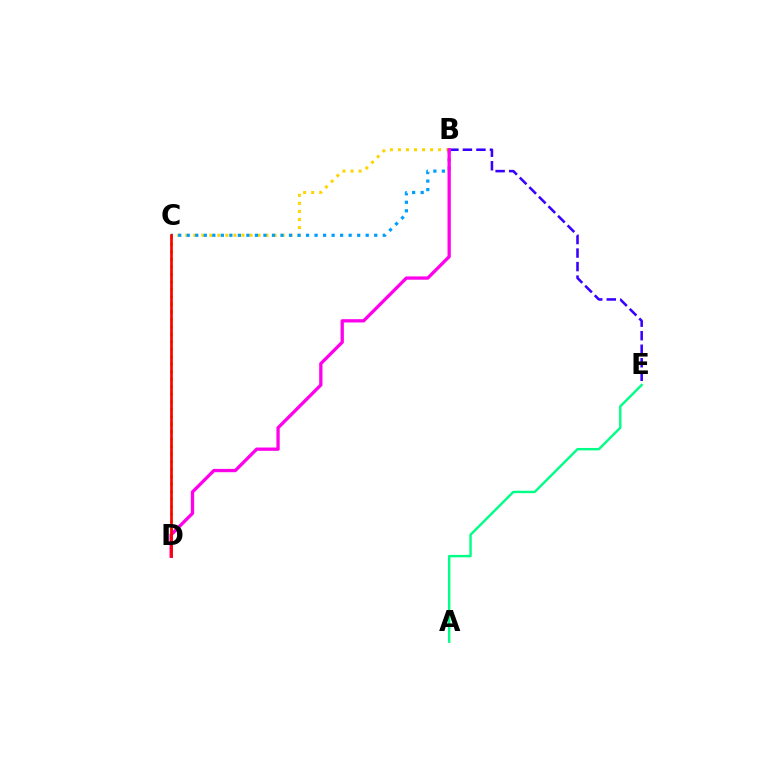{('B', 'C'): [{'color': '#ffd500', 'line_style': 'dotted', 'thickness': 2.18}, {'color': '#009eff', 'line_style': 'dotted', 'thickness': 2.32}], ('B', 'E'): [{'color': '#3700ff', 'line_style': 'dashed', 'thickness': 1.84}], ('A', 'E'): [{'color': '#00ff86', 'line_style': 'solid', 'thickness': 1.74}], ('C', 'D'): [{'color': '#4fff00', 'line_style': 'dotted', 'thickness': 2.04}, {'color': '#ff0000', 'line_style': 'solid', 'thickness': 1.95}], ('B', 'D'): [{'color': '#ff00ed', 'line_style': 'solid', 'thickness': 2.38}]}